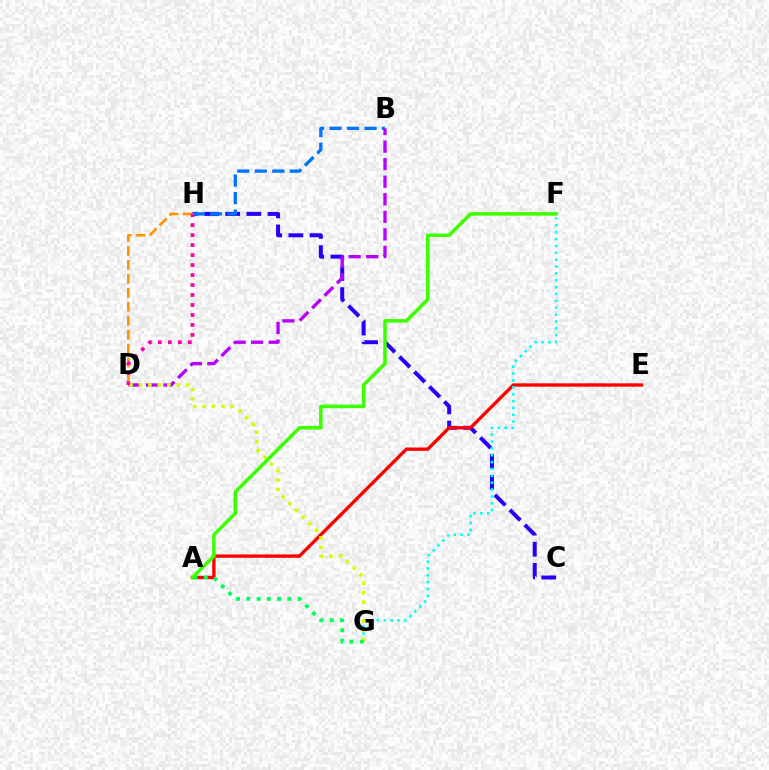{('C', 'H'): [{'color': '#2500ff', 'line_style': 'dashed', 'thickness': 2.87}], ('B', 'H'): [{'color': '#0074ff', 'line_style': 'dashed', 'thickness': 2.38}], ('A', 'E'): [{'color': '#ff0000', 'line_style': 'solid', 'thickness': 2.41}], ('B', 'D'): [{'color': '#b900ff', 'line_style': 'dashed', 'thickness': 2.38}], ('F', 'G'): [{'color': '#00fff6', 'line_style': 'dotted', 'thickness': 1.87}], ('D', 'H'): [{'color': '#ff9400', 'line_style': 'dashed', 'thickness': 1.9}, {'color': '#ff00ac', 'line_style': 'dotted', 'thickness': 2.71}], ('D', 'G'): [{'color': '#d1ff00', 'line_style': 'dotted', 'thickness': 2.56}], ('A', 'G'): [{'color': '#00ff5c', 'line_style': 'dotted', 'thickness': 2.79}], ('A', 'F'): [{'color': '#3dff00', 'line_style': 'solid', 'thickness': 2.55}]}